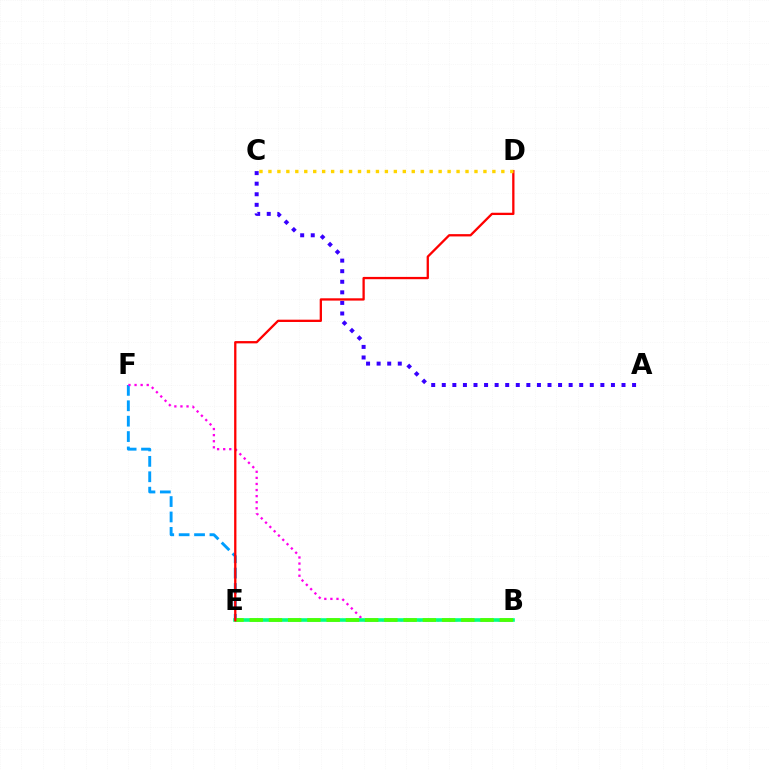{('E', 'F'): [{'color': '#009eff', 'line_style': 'dashed', 'thickness': 2.09}], ('A', 'C'): [{'color': '#3700ff', 'line_style': 'dotted', 'thickness': 2.87}], ('B', 'F'): [{'color': '#ff00ed', 'line_style': 'dotted', 'thickness': 1.65}], ('B', 'E'): [{'color': '#00ff86', 'line_style': 'solid', 'thickness': 2.6}, {'color': '#4fff00', 'line_style': 'dashed', 'thickness': 2.61}], ('D', 'E'): [{'color': '#ff0000', 'line_style': 'solid', 'thickness': 1.65}], ('C', 'D'): [{'color': '#ffd500', 'line_style': 'dotted', 'thickness': 2.43}]}